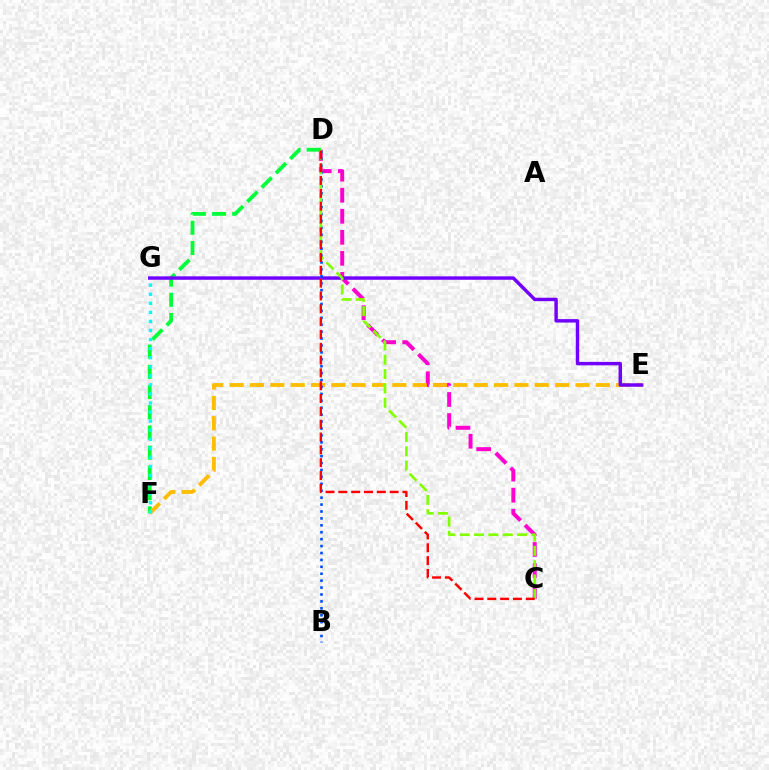{('C', 'D'): [{'color': '#ff00cf', 'line_style': 'dashed', 'thickness': 2.86}, {'color': '#84ff00', 'line_style': 'dashed', 'thickness': 1.95}, {'color': '#ff0000', 'line_style': 'dashed', 'thickness': 1.74}], ('D', 'F'): [{'color': '#00ff39', 'line_style': 'dashed', 'thickness': 2.75}], ('E', 'F'): [{'color': '#ffbd00', 'line_style': 'dashed', 'thickness': 2.76}], ('E', 'G'): [{'color': '#7200ff', 'line_style': 'solid', 'thickness': 2.47}], ('B', 'D'): [{'color': '#004bff', 'line_style': 'dotted', 'thickness': 1.88}], ('F', 'G'): [{'color': '#00fff6', 'line_style': 'dotted', 'thickness': 2.46}]}